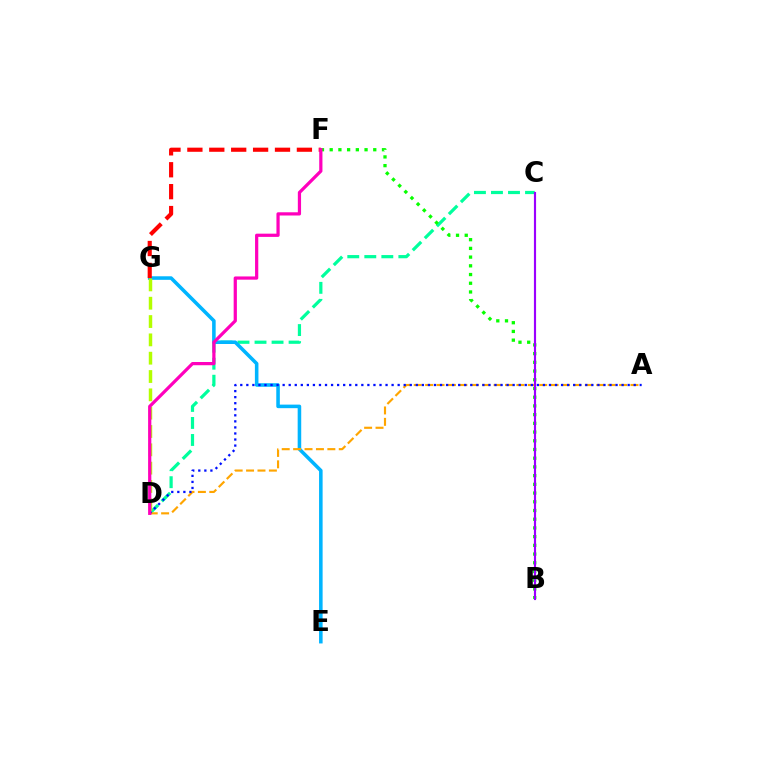{('C', 'D'): [{'color': '#00ff9d', 'line_style': 'dashed', 'thickness': 2.31}], ('E', 'G'): [{'color': '#00b5ff', 'line_style': 'solid', 'thickness': 2.56}], ('D', 'G'): [{'color': '#b3ff00', 'line_style': 'dashed', 'thickness': 2.49}], ('A', 'D'): [{'color': '#ffa500', 'line_style': 'dashed', 'thickness': 1.55}, {'color': '#0010ff', 'line_style': 'dotted', 'thickness': 1.64}], ('B', 'F'): [{'color': '#08ff00', 'line_style': 'dotted', 'thickness': 2.37}], ('B', 'C'): [{'color': '#9b00ff', 'line_style': 'solid', 'thickness': 1.55}], ('F', 'G'): [{'color': '#ff0000', 'line_style': 'dashed', 'thickness': 2.98}], ('D', 'F'): [{'color': '#ff00bd', 'line_style': 'solid', 'thickness': 2.32}]}